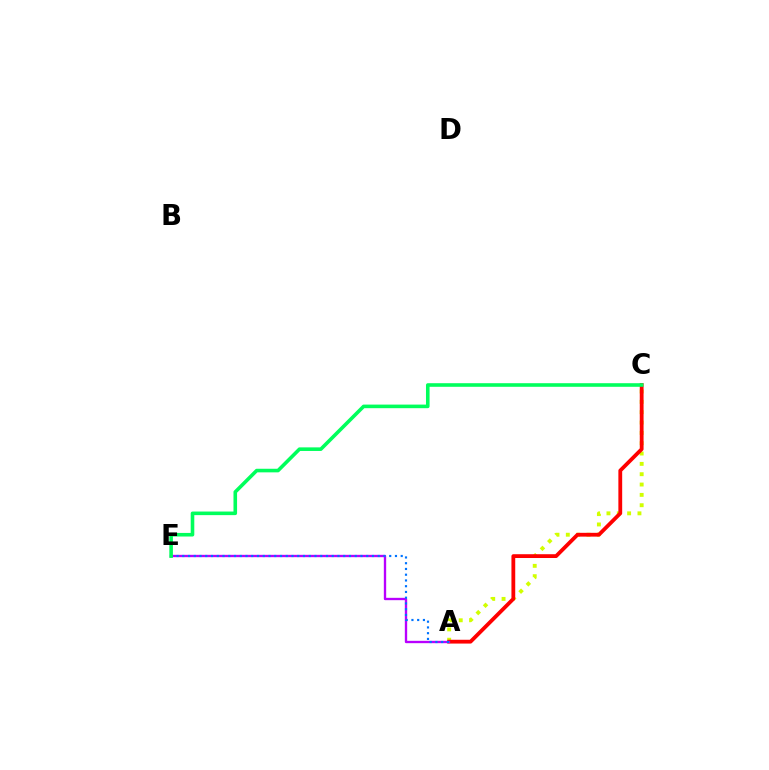{('A', 'C'): [{'color': '#d1ff00', 'line_style': 'dotted', 'thickness': 2.81}, {'color': '#ff0000', 'line_style': 'solid', 'thickness': 2.74}], ('A', 'E'): [{'color': '#b900ff', 'line_style': 'solid', 'thickness': 1.69}, {'color': '#0074ff', 'line_style': 'dotted', 'thickness': 1.56}], ('C', 'E'): [{'color': '#00ff5c', 'line_style': 'solid', 'thickness': 2.59}]}